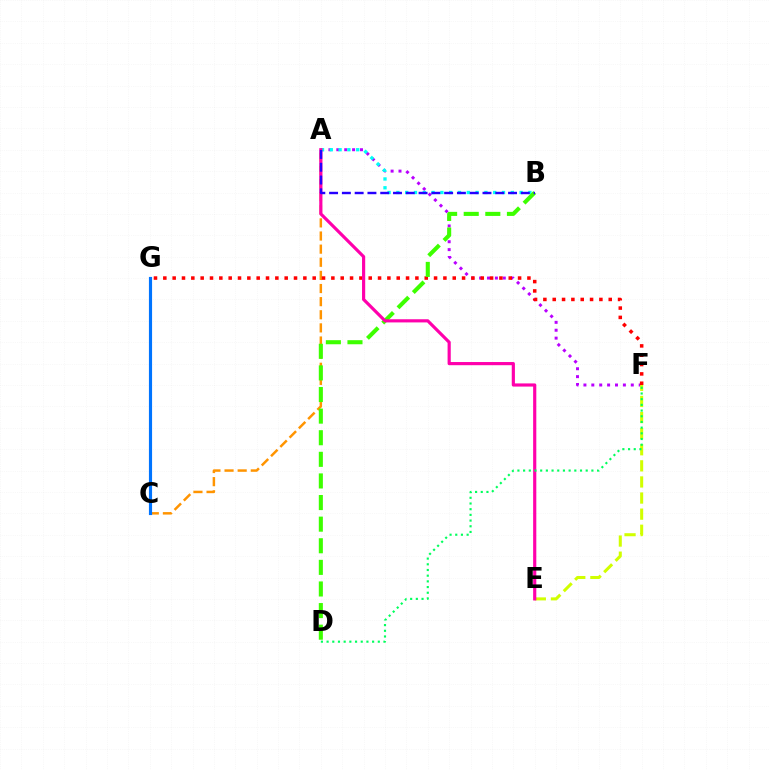{('A', 'F'): [{'color': '#b900ff', 'line_style': 'dotted', 'thickness': 2.14}], ('E', 'F'): [{'color': '#d1ff00', 'line_style': 'dashed', 'thickness': 2.19}], ('A', 'B'): [{'color': '#00fff6', 'line_style': 'dotted', 'thickness': 2.39}, {'color': '#2500ff', 'line_style': 'dashed', 'thickness': 1.74}], ('A', 'C'): [{'color': '#ff9400', 'line_style': 'dashed', 'thickness': 1.78}], ('F', 'G'): [{'color': '#ff0000', 'line_style': 'dotted', 'thickness': 2.54}], ('B', 'D'): [{'color': '#3dff00', 'line_style': 'dashed', 'thickness': 2.94}], ('A', 'E'): [{'color': '#ff00ac', 'line_style': 'solid', 'thickness': 2.28}], ('C', 'G'): [{'color': '#0074ff', 'line_style': 'solid', 'thickness': 2.27}], ('D', 'F'): [{'color': '#00ff5c', 'line_style': 'dotted', 'thickness': 1.55}]}